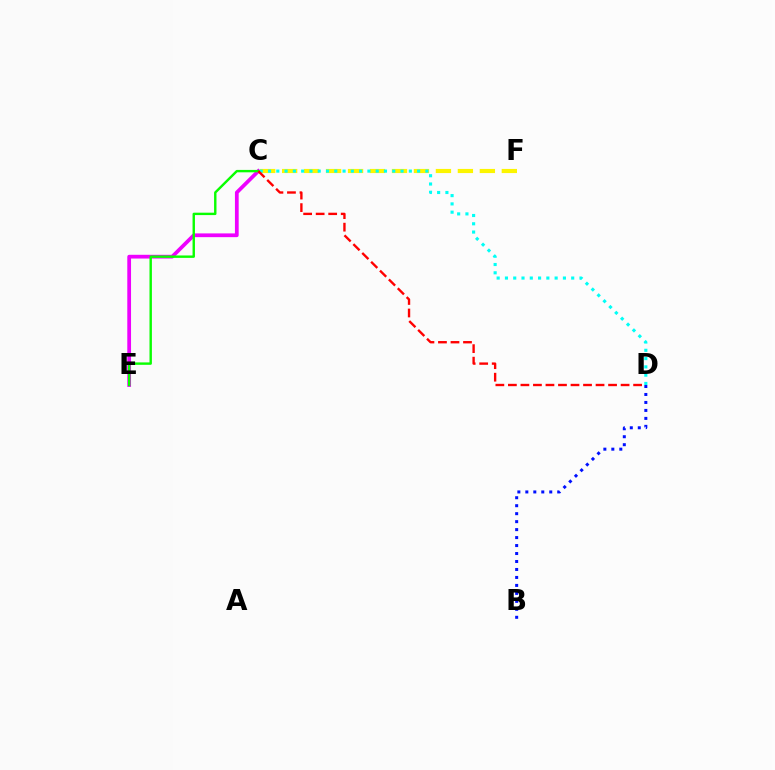{('B', 'D'): [{'color': '#0010ff', 'line_style': 'dotted', 'thickness': 2.17}], ('C', 'E'): [{'color': '#ee00ff', 'line_style': 'solid', 'thickness': 2.7}, {'color': '#08ff00', 'line_style': 'solid', 'thickness': 1.73}], ('C', 'F'): [{'color': '#fcf500', 'line_style': 'dashed', 'thickness': 2.98}], ('C', 'D'): [{'color': '#00fff6', 'line_style': 'dotted', 'thickness': 2.25}, {'color': '#ff0000', 'line_style': 'dashed', 'thickness': 1.7}]}